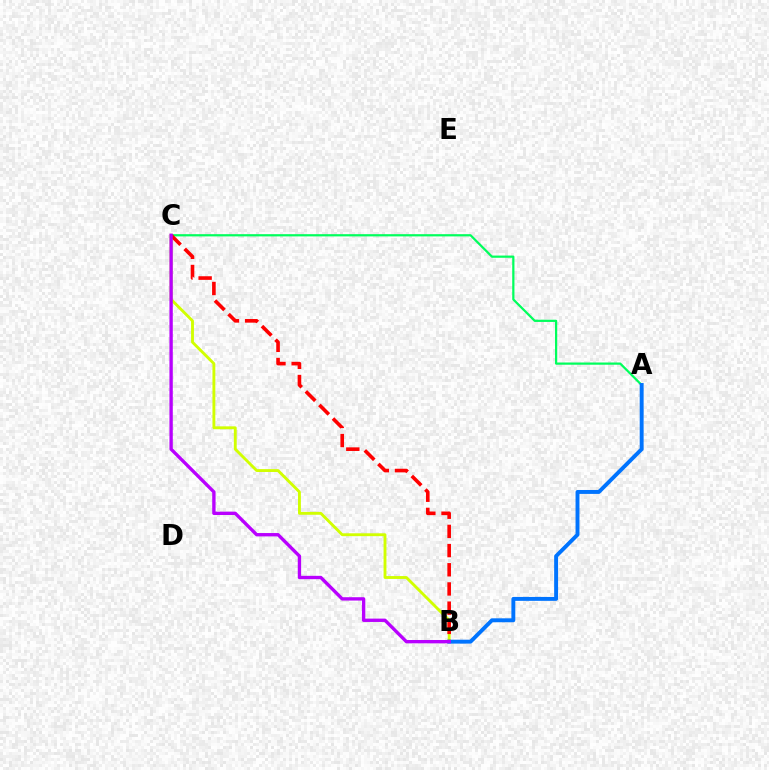{('A', 'C'): [{'color': '#00ff5c', 'line_style': 'solid', 'thickness': 1.6}], ('B', 'C'): [{'color': '#d1ff00', 'line_style': 'solid', 'thickness': 2.06}, {'color': '#ff0000', 'line_style': 'dashed', 'thickness': 2.61}, {'color': '#b900ff', 'line_style': 'solid', 'thickness': 2.41}], ('A', 'B'): [{'color': '#0074ff', 'line_style': 'solid', 'thickness': 2.82}]}